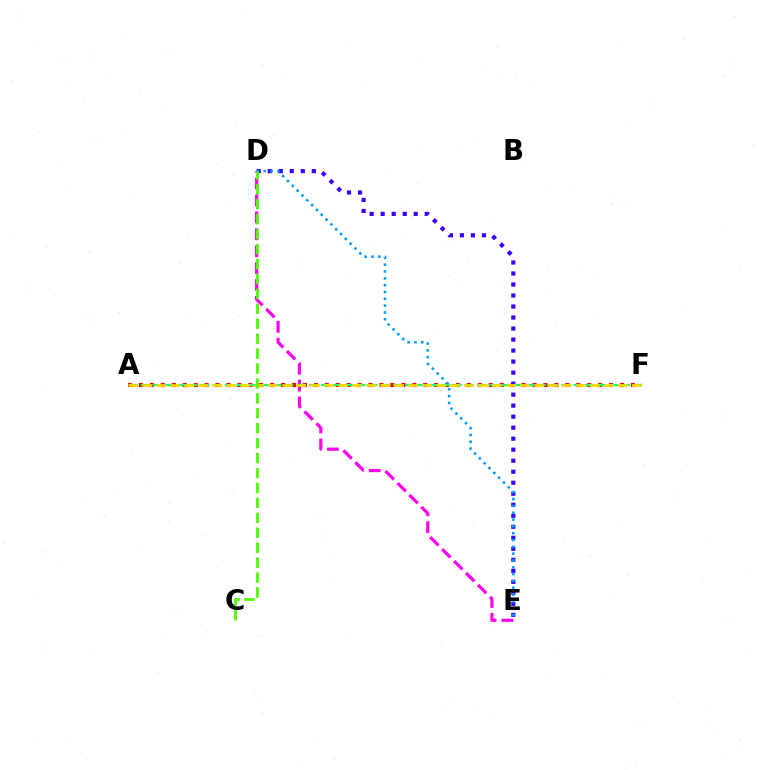{('D', 'E'): [{'color': '#ff00ed', 'line_style': 'dashed', 'thickness': 2.3}, {'color': '#3700ff', 'line_style': 'dotted', 'thickness': 2.99}, {'color': '#009eff', 'line_style': 'dotted', 'thickness': 1.85}], ('A', 'F'): [{'color': '#ff0000', 'line_style': 'dotted', 'thickness': 2.97}, {'color': '#00ff86', 'line_style': 'dashed', 'thickness': 1.63}, {'color': '#ffd500', 'line_style': 'dashed', 'thickness': 1.9}], ('C', 'D'): [{'color': '#4fff00', 'line_style': 'dashed', 'thickness': 2.03}]}